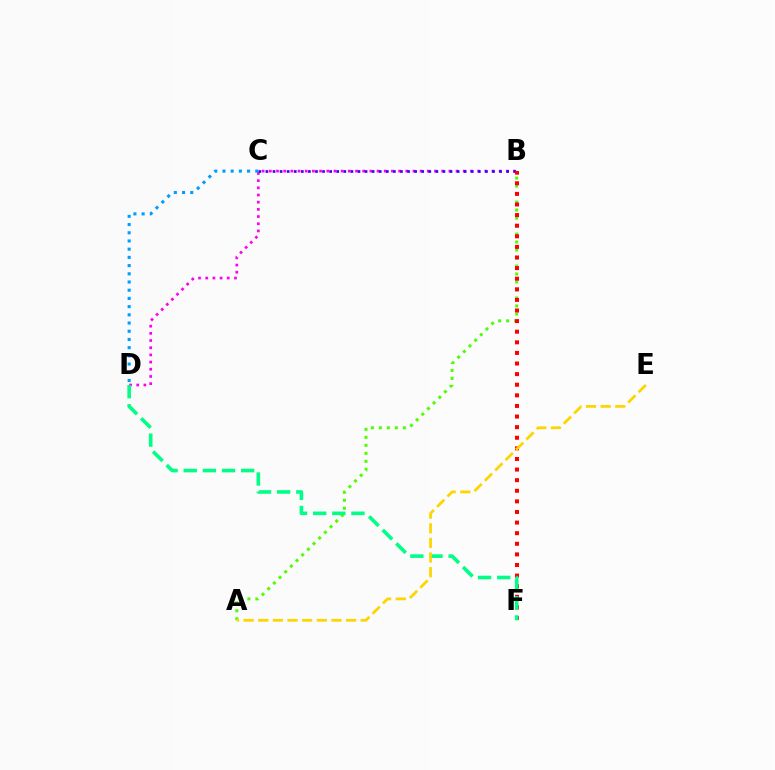{('B', 'D'): [{'color': '#ff00ed', 'line_style': 'dotted', 'thickness': 1.95}], ('B', 'C'): [{'color': '#3700ff', 'line_style': 'dotted', 'thickness': 1.92}], ('A', 'B'): [{'color': '#4fff00', 'line_style': 'dotted', 'thickness': 2.17}], ('B', 'F'): [{'color': '#ff0000', 'line_style': 'dotted', 'thickness': 2.88}], ('D', 'F'): [{'color': '#00ff86', 'line_style': 'dashed', 'thickness': 2.6}], ('A', 'E'): [{'color': '#ffd500', 'line_style': 'dashed', 'thickness': 1.99}], ('C', 'D'): [{'color': '#009eff', 'line_style': 'dotted', 'thickness': 2.23}]}